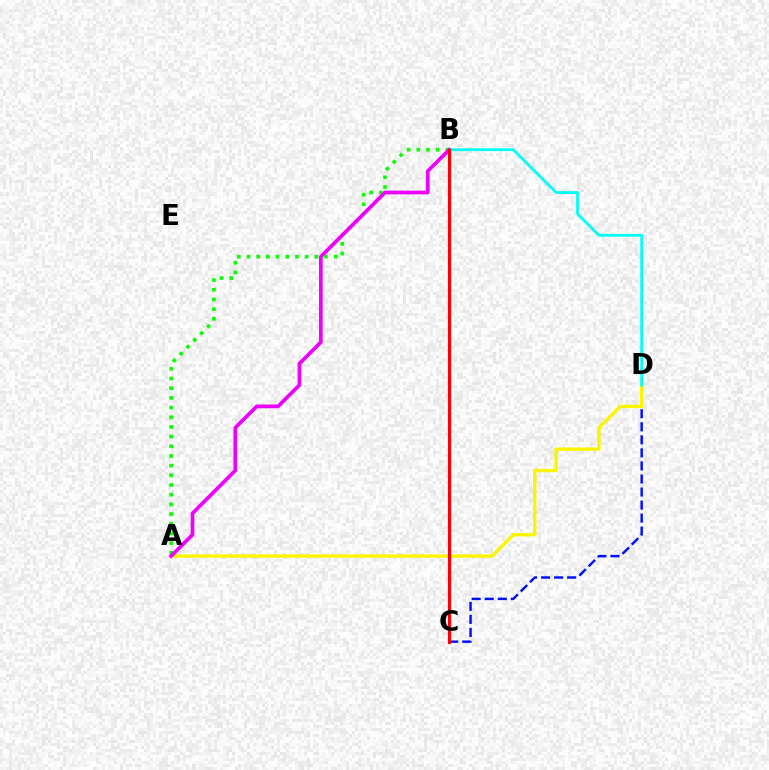{('A', 'B'): [{'color': '#08ff00', 'line_style': 'dotted', 'thickness': 2.63}, {'color': '#ee00ff', 'line_style': 'solid', 'thickness': 2.66}], ('C', 'D'): [{'color': '#0010ff', 'line_style': 'dashed', 'thickness': 1.77}], ('A', 'D'): [{'color': '#fcf500', 'line_style': 'solid', 'thickness': 2.43}], ('B', 'D'): [{'color': '#00fff6', 'line_style': 'solid', 'thickness': 2.0}], ('B', 'C'): [{'color': '#ff0000', 'line_style': 'solid', 'thickness': 2.26}]}